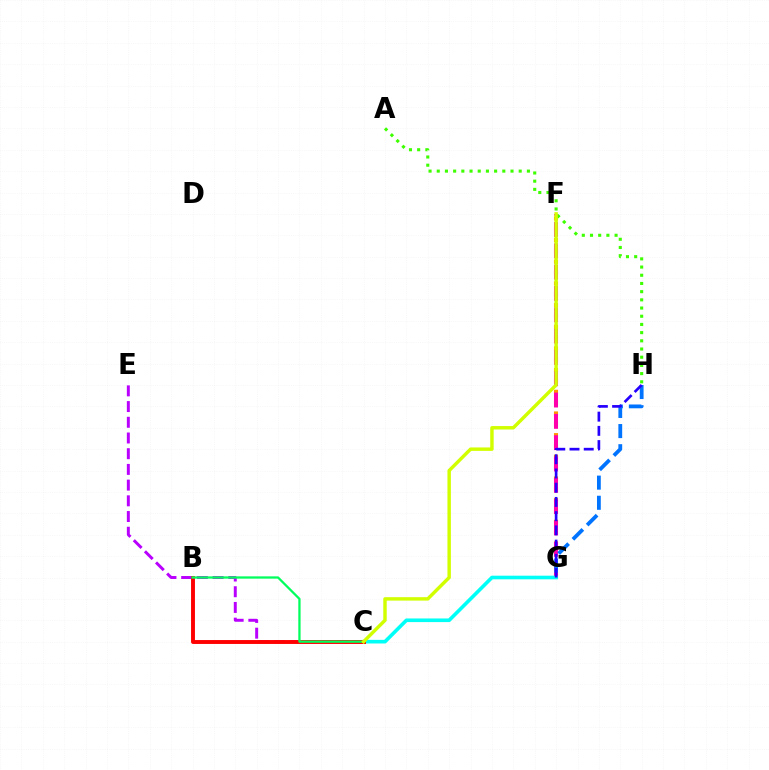{('F', 'G'): [{'color': '#ff9400', 'line_style': 'dotted', 'thickness': 2.94}, {'color': '#ff00ac', 'line_style': 'dashed', 'thickness': 2.9}], ('G', 'H'): [{'color': '#0074ff', 'line_style': 'dashed', 'thickness': 2.74}, {'color': '#2500ff', 'line_style': 'dashed', 'thickness': 1.93}], ('C', 'G'): [{'color': '#00fff6', 'line_style': 'solid', 'thickness': 2.61}], ('A', 'H'): [{'color': '#3dff00', 'line_style': 'dotted', 'thickness': 2.23}], ('C', 'E'): [{'color': '#b900ff', 'line_style': 'dashed', 'thickness': 2.13}], ('B', 'C'): [{'color': '#ff0000', 'line_style': 'solid', 'thickness': 2.81}, {'color': '#00ff5c', 'line_style': 'solid', 'thickness': 1.64}], ('C', 'F'): [{'color': '#d1ff00', 'line_style': 'solid', 'thickness': 2.48}]}